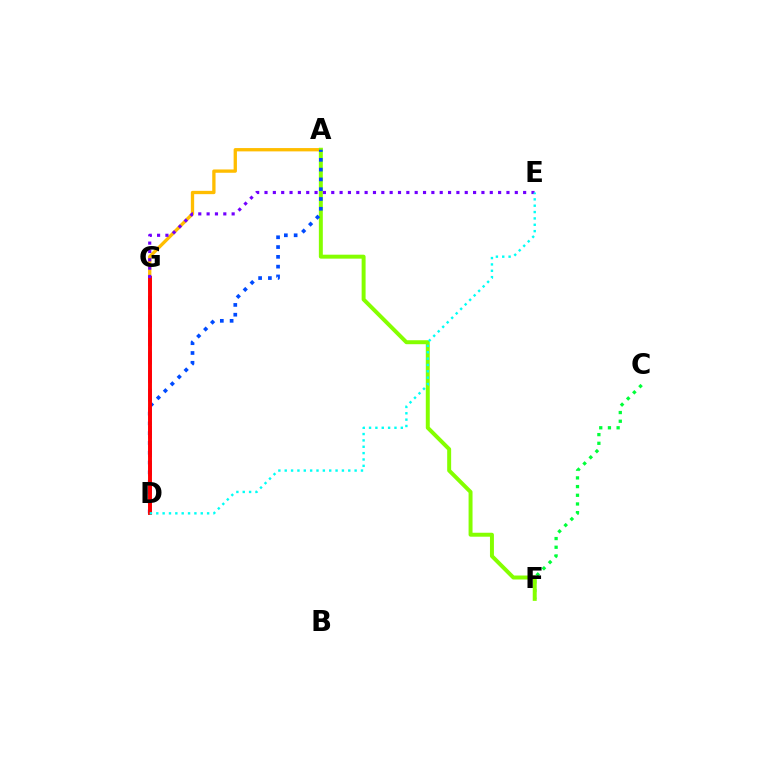{('D', 'G'): [{'color': '#ff00cf', 'line_style': 'dashed', 'thickness': 2.52}, {'color': '#ff0000', 'line_style': 'solid', 'thickness': 2.81}], ('A', 'G'): [{'color': '#ffbd00', 'line_style': 'solid', 'thickness': 2.38}], ('C', 'F'): [{'color': '#00ff39', 'line_style': 'dotted', 'thickness': 2.36}], ('A', 'F'): [{'color': '#84ff00', 'line_style': 'solid', 'thickness': 2.85}], ('A', 'D'): [{'color': '#004bff', 'line_style': 'dotted', 'thickness': 2.66}], ('E', 'G'): [{'color': '#7200ff', 'line_style': 'dotted', 'thickness': 2.27}], ('D', 'E'): [{'color': '#00fff6', 'line_style': 'dotted', 'thickness': 1.73}]}